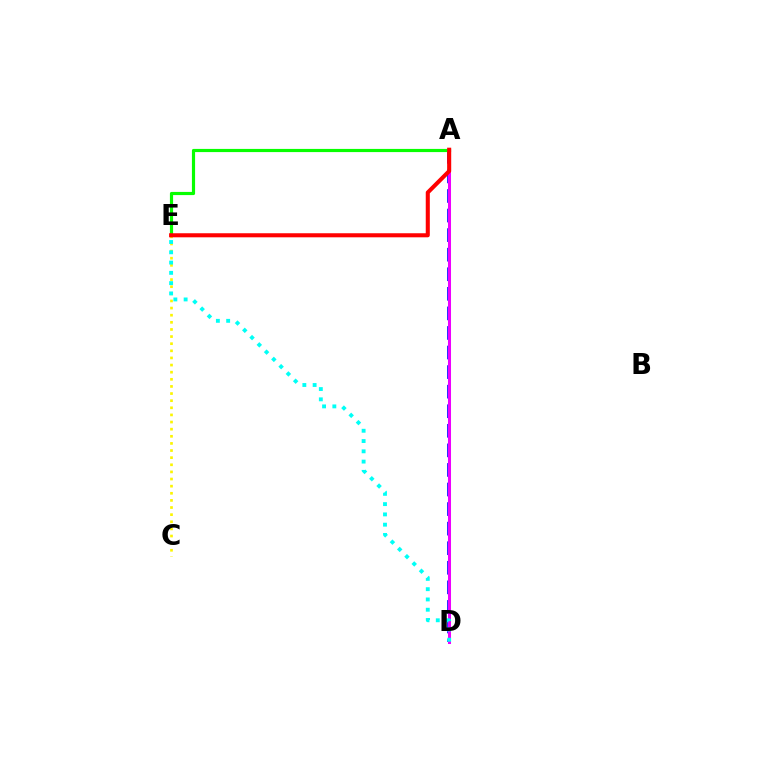{('A', 'D'): [{'color': '#0010ff', 'line_style': 'dashed', 'thickness': 2.66}, {'color': '#ee00ff', 'line_style': 'solid', 'thickness': 2.18}], ('A', 'E'): [{'color': '#08ff00', 'line_style': 'solid', 'thickness': 2.28}, {'color': '#ff0000', 'line_style': 'solid', 'thickness': 2.92}], ('C', 'E'): [{'color': '#fcf500', 'line_style': 'dotted', 'thickness': 1.94}], ('D', 'E'): [{'color': '#00fff6', 'line_style': 'dotted', 'thickness': 2.79}]}